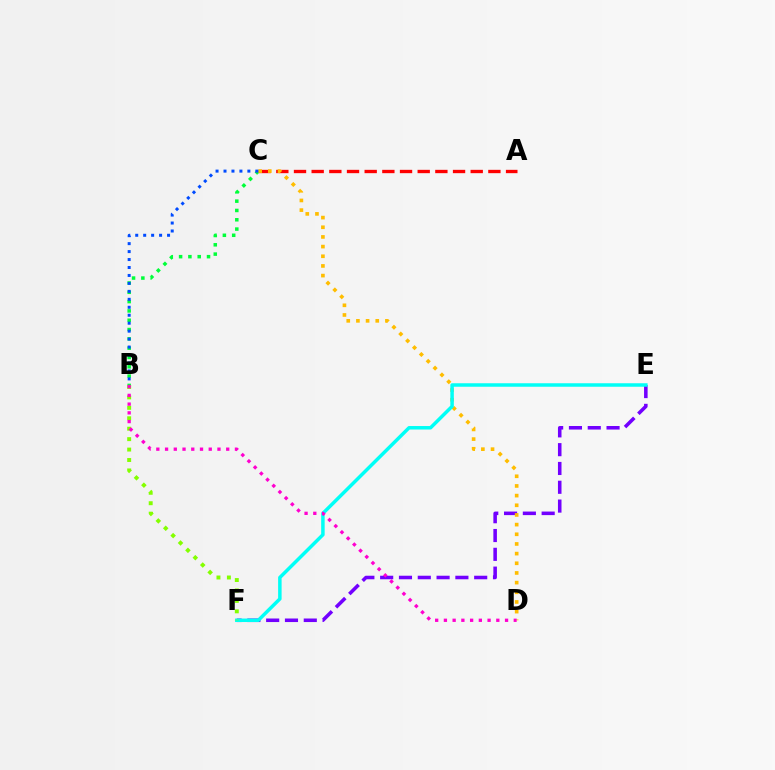{('A', 'C'): [{'color': '#ff0000', 'line_style': 'dashed', 'thickness': 2.4}], ('E', 'F'): [{'color': '#7200ff', 'line_style': 'dashed', 'thickness': 2.55}, {'color': '#00fff6', 'line_style': 'solid', 'thickness': 2.51}], ('B', 'C'): [{'color': '#00ff39', 'line_style': 'dotted', 'thickness': 2.53}, {'color': '#004bff', 'line_style': 'dotted', 'thickness': 2.16}], ('C', 'D'): [{'color': '#ffbd00', 'line_style': 'dotted', 'thickness': 2.63}], ('B', 'F'): [{'color': '#84ff00', 'line_style': 'dotted', 'thickness': 2.83}], ('B', 'D'): [{'color': '#ff00cf', 'line_style': 'dotted', 'thickness': 2.37}]}